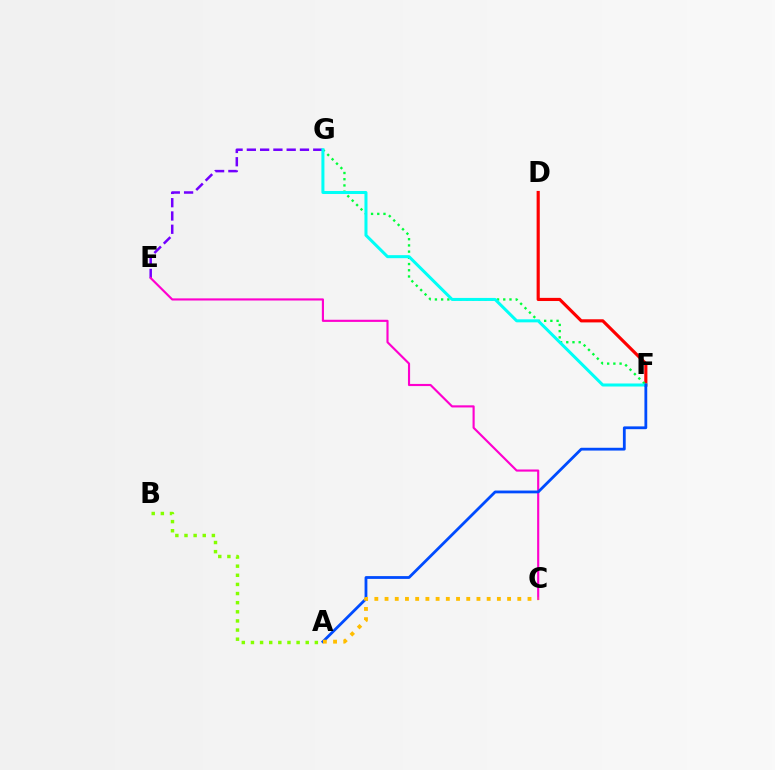{('D', 'F'): [{'color': '#ff0000', 'line_style': 'solid', 'thickness': 2.27}], ('E', 'G'): [{'color': '#7200ff', 'line_style': 'dashed', 'thickness': 1.8}], ('F', 'G'): [{'color': '#00ff39', 'line_style': 'dotted', 'thickness': 1.69}, {'color': '#00fff6', 'line_style': 'solid', 'thickness': 2.18}], ('C', 'E'): [{'color': '#ff00cf', 'line_style': 'solid', 'thickness': 1.54}], ('A', 'F'): [{'color': '#004bff', 'line_style': 'solid', 'thickness': 2.01}], ('A', 'B'): [{'color': '#84ff00', 'line_style': 'dotted', 'thickness': 2.48}], ('A', 'C'): [{'color': '#ffbd00', 'line_style': 'dotted', 'thickness': 2.77}]}